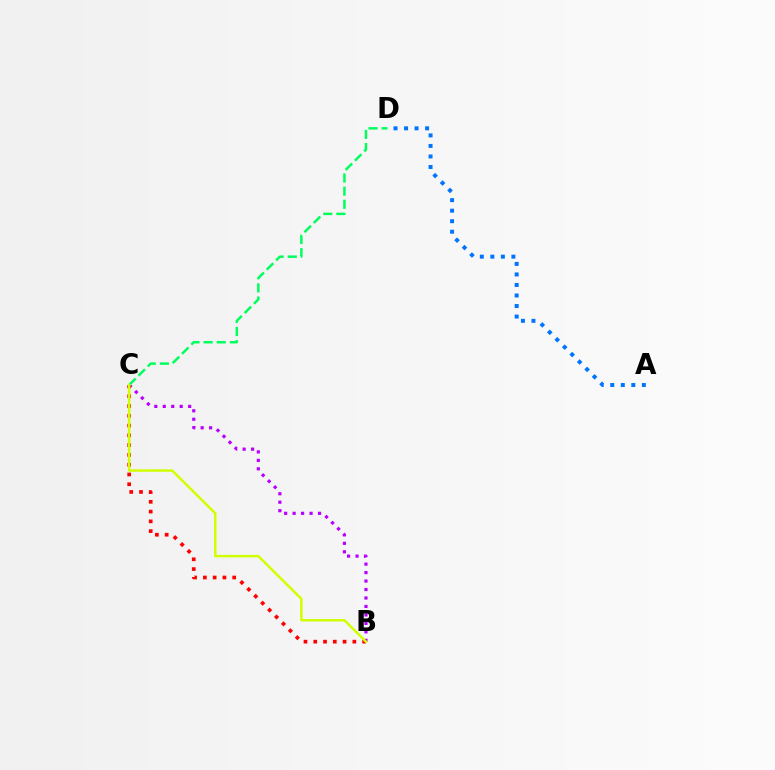{('A', 'D'): [{'color': '#0074ff', 'line_style': 'dotted', 'thickness': 2.86}], ('B', 'C'): [{'color': '#b900ff', 'line_style': 'dotted', 'thickness': 2.3}, {'color': '#ff0000', 'line_style': 'dotted', 'thickness': 2.66}, {'color': '#d1ff00', 'line_style': 'solid', 'thickness': 1.78}], ('C', 'D'): [{'color': '#00ff5c', 'line_style': 'dashed', 'thickness': 1.79}]}